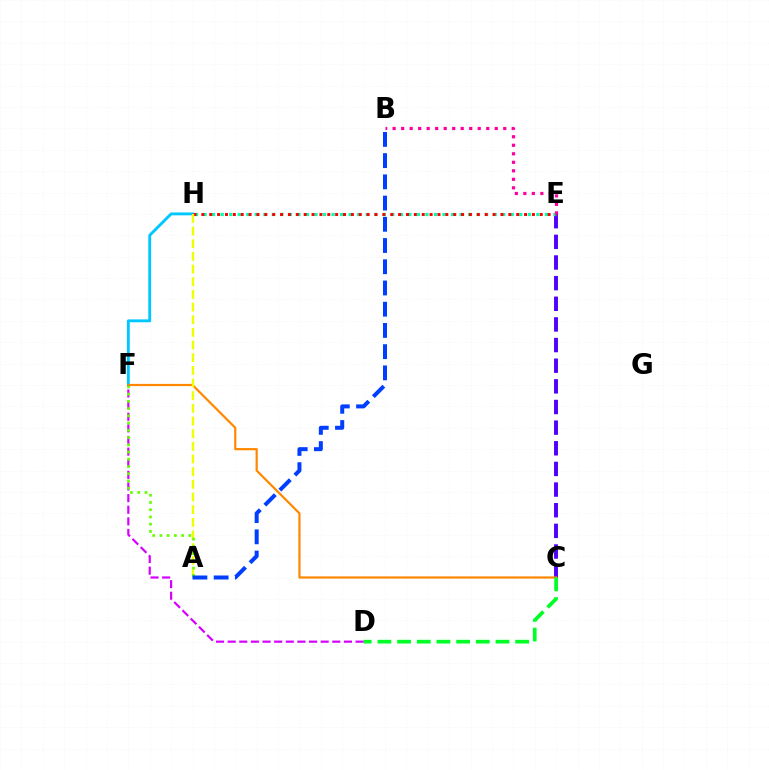{('F', 'H'): [{'color': '#00c7ff', 'line_style': 'solid', 'thickness': 2.07}], ('C', 'E'): [{'color': '#4f00ff', 'line_style': 'dashed', 'thickness': 2.8}], ('C', 'F'): [{'color': '#ff8800', 'line_style': 'solid', 'thickness': 1.59}], ('C', 'D'): [{'color': '#00ff27', 'line_style': 'dashed', 'thickness': 2.67}], ('E', 'H'): [{'color': '#00ffaf', 'line_style': 'dotted', 'thickness': 2.32}, {'color': '#ff0000', 'line_style': 'dotted', 'thickness': 2.14}], ('D', 'F'): [{'color': '#d600ff', 'line_style': 'dashed', 'thickness': 1.58}], ('A', 'H'): [{'color': '#eeff00', 'line_style': 'dashed', 'thickness': 1.72}], ('A', 'F'): [{'color': '#66ff00', 'line_style': 'dotted', 'thickness': 1.97}], ('B', 'E'): [{'color': '#ff00a0', 'line_style': 'dotted', 'thickness': 2.31}], ('A', 'B'): [{'color': '#003fff', 'line_style': 'dashed', 'thickness': 2.88}]}